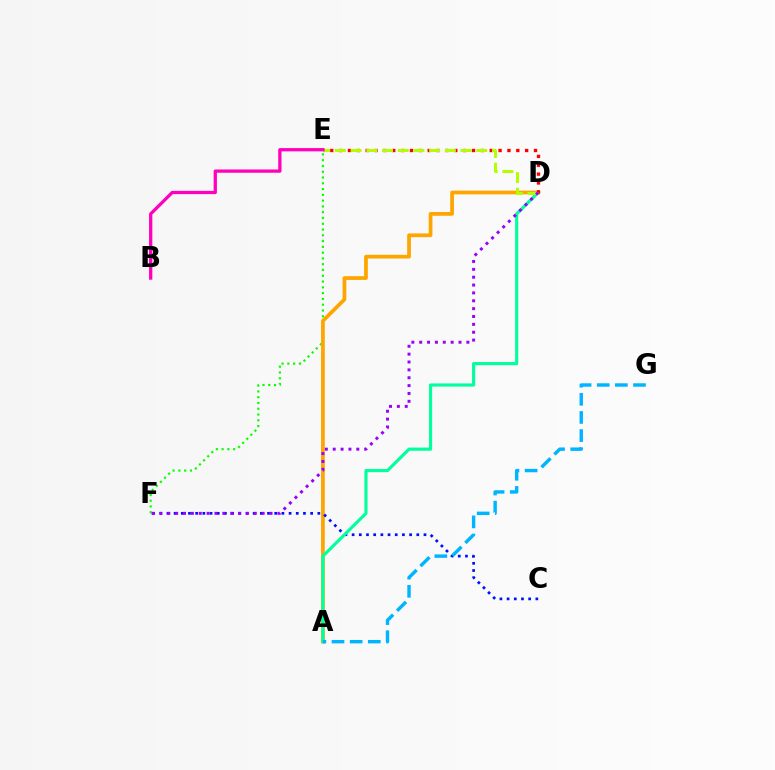{('E', 'F'): [{'color': '#08ff00', 'line_style': 'dotted', 'thickness': 1.57}], ('A', 'D'): [{'color': '#ffa500', 'line_style': 'solid', 'thickness': 2.7}, {'color': '#00ff9d', 'line_style': 'solid', 'thickness': 2.26}], ('C', 'F'): [{'color': '#0010ff', 'line_style': 'dotted', 'thickness': 1.95}], ('A', 'G'): [{'color': '#00b5ff', 'line_style': 'dashed', 'thickness': 2.46}], ('D', 'E'): [{'color': '#ff0000', 'line_style': 'dotted', 'thickness': 2.41}, {'color': '#b3ff00', 'line_style': 'dashed', 'thickness': 2.13}], ('D', 'F'): [{'color': '#9b00ff', 'line_style': 'dotted', 'thickness': 2.14}], ('B', 'E'): [{'color': '#ff00bd', 'line_style': 'solid', 'thickness': 2.35}]}